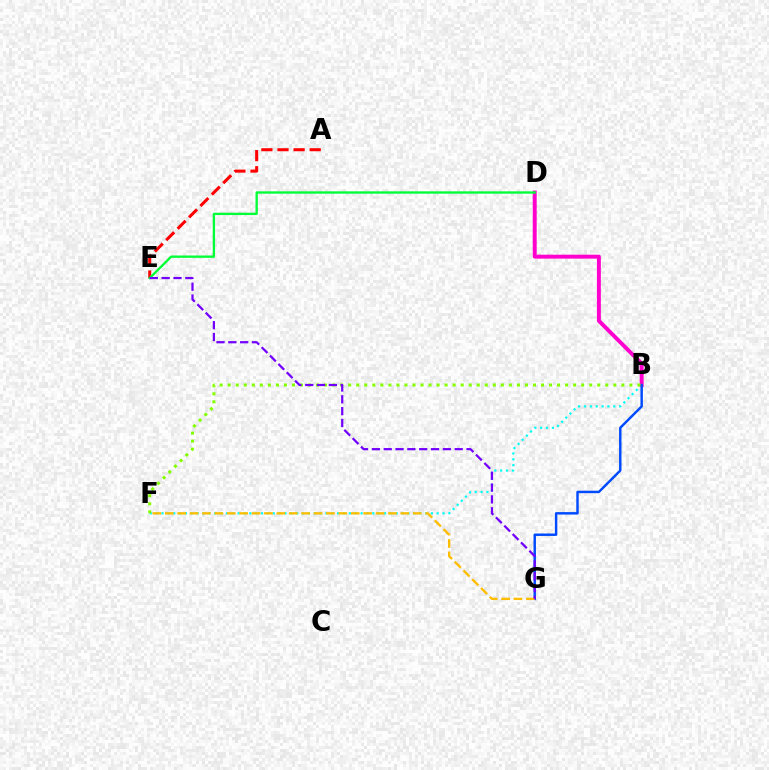{('B', 'F'): [{'color': '#00fff6', 'line_style': 'dotted', 'thickness': 1.59}, {'color': '#84ff00', 'line_style': 'dotted', 'thickness': 2.18}], ('A', 'E'): [{'color': '#ff0000', 'line_style': 'dashed', 'thickness': 2.19}], ('B', 'D'): [{'color': '#ff00cf', 'line_style': 'solid', 'thickness': 2.84}], ('D', 'E'): [{'color': '#00ff39', 'line_style': 'solid', 'thickness': 1.69}], ('B', 'G'): [{'color': '#004bff', 'line_style': 'solid', 'thickness': 1.77}], ('F', 'G'): [{'color': '#ffbd00', 'line_style': 'dashed', 'thickness': 1.68}], ('E', 'G'): [{'color': '#7200ff', 'line_style': 'dashed', 'thickness': 1.61}]}